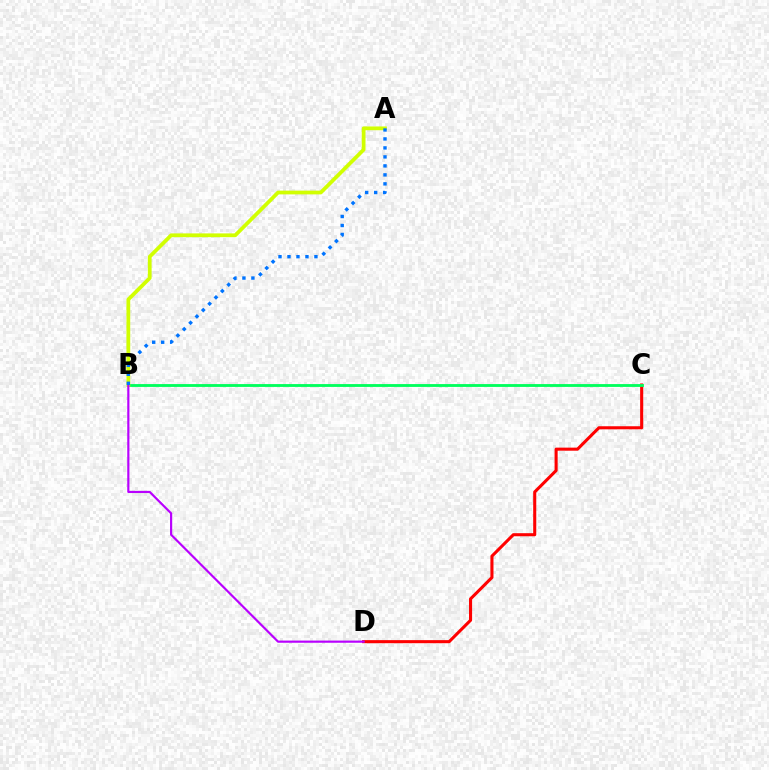{('C', 'D'): [{'color': '#ff0000', 'line_style': 'solid', 'thickness': 2.21}], ('B', 'C'): [{'color': '#00ff5c', 'line_style': 'solid', 'thickness': 2.04}], ('A', 'B'): [{'color': '#d1ff00', 'line_style': 'solid', 'thickness': 2.71}, {'color': '#0074ff', 'line_style': 'dotted', 'thickness': 2.44}], ('B', 'D'): [{'color': '#b900ff', 'line_style': 'solid', 'thickness': 1.56}]}